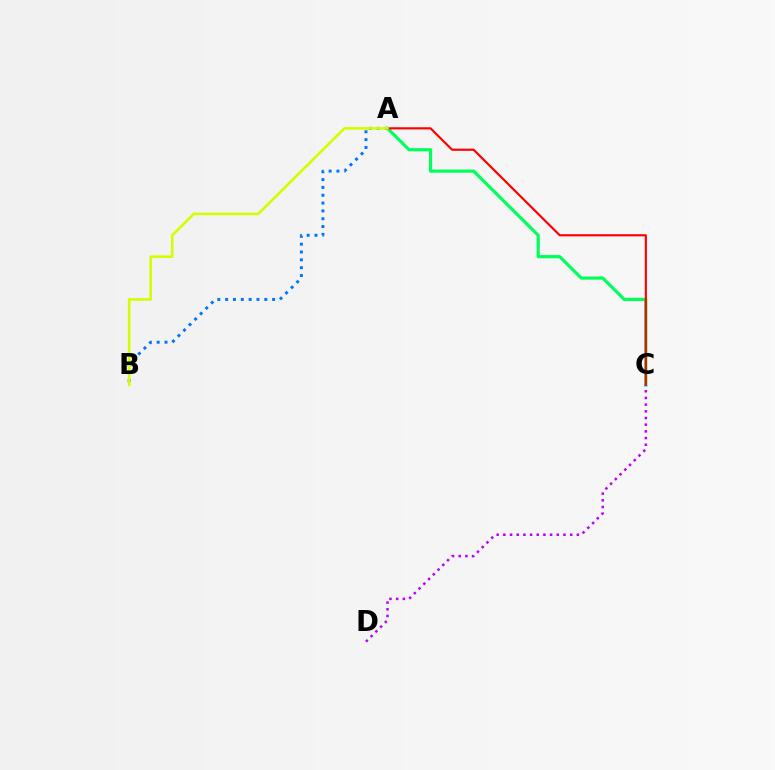{('A', 'B'): [{'color': '#0074ff', 'line_style': 'dotted', 'thickness': 2.13}, {'color': '#d1ff00', 'line_style': 'solid', 'thickness': 1.87}], ('A', 'C'): [{'color': '#00ff5c', 'line_style': 'solid', 'thickness': 2.29}, {'color': '#ff0000', 'line_style': 'solid', 'thickness': 1.56}], ('C', 'D'): [{'color': '#b900ff', 'line_style': 'dotted', 'thickness': 1.82}]}